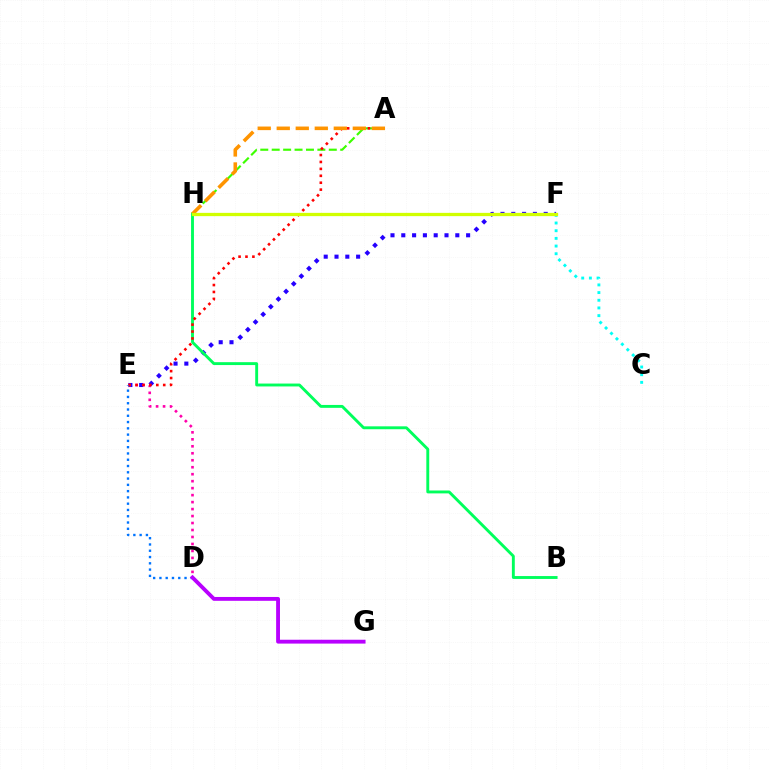{('A', 'H'): [{'color': '#3dff00', 'line_style': 'dashed', 'thickness': 1.55}, {'color': '#ff9400', 'line_style': 'dashed', 'thickness': 2.58}], ('E', 'F'): [{'color': '#2500ff', 'line_style': 'dotted', 'thickness': 2.94}], ('C', 'F'): [{'color': '#00fff6', 'line_style': 'dotted', 'thickness': 2.09}], ('B', 'H'): [{'color': '#00ff5c', 'line_style': 'solid', 'thickness': 2.08}], ('D', 'E'): [{'color': '#ff00ac', 'line_style': 'dotted', 'thickness': 1.9}, {'color': '#0074ff', 'line_style': 'dotted', 'thickness': 1.71}], ('A', 'E'): [{'color': '#ff0000', 'line_style': 'dotted', 'thickness': 1.88}], ('D', 'G'): [{'color': '#b900ff', 'line_style': 'solid', 'thickness': 2.77}], ('F', 'H'): [{'color': '#d1ff00', 'line_style': 'solid', 'thickness': 2.35}]}